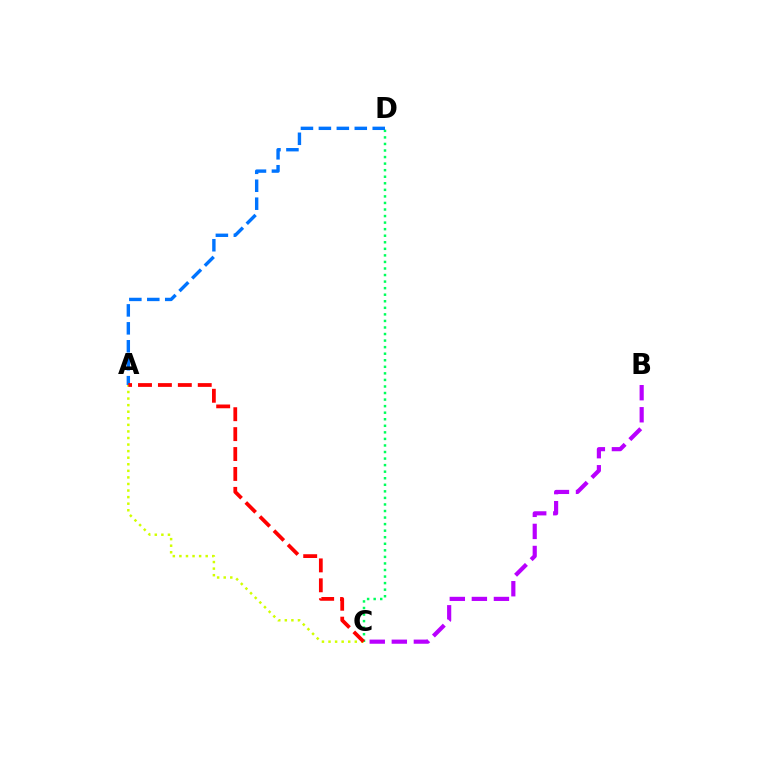{('C', 'D'): [{'color': '#00ff5c', 'line_style': 'dotted', 'thickness': 1.78}], ('B', 'C'): [{'color': '#b900ff', 'line_style': 'dashed', 'thickness': 3.0}], ('A', 'C'): [{'color': '#d1ff00', 'line_style': 'dotted', 'thickness': 1.78}, {'color': '#ff0000', 'line_style': 'dashed', 'thickness': 2.71}], ('A', 'D'): [{'color': '#0074ff', 'line_style': 'dashed', 'thickness': 2.44}]}